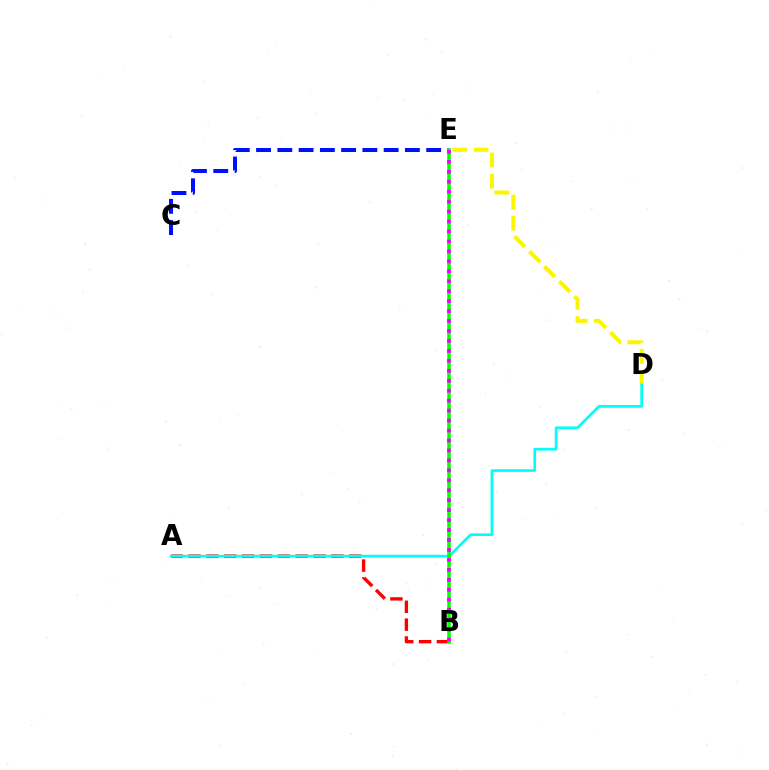{('C', 'E'): [{'color': '#0010ff', 'line_style': 'dashed', 'thickness': 2.89}], ('A', 'B'): [{'color': '#ff0000', 'line_style': 'dashed', 'thickness': 2.43}], ('D', 'E'): [{'color': '#fcf500', 'line_style': 'dashed', 'thickness': 2.87}], ('A', 'D'): [{'color': '#00fff6', 'line_style': 'solid', 'thickness': 1.92}], ('B', 'E'): [{'color': '#08ff00', 'line_style': 'solid', 'thickness': 2.57}, {'color': '#ee00ff', 'line_style': 'dotted', 'thickness': 2.7}]}